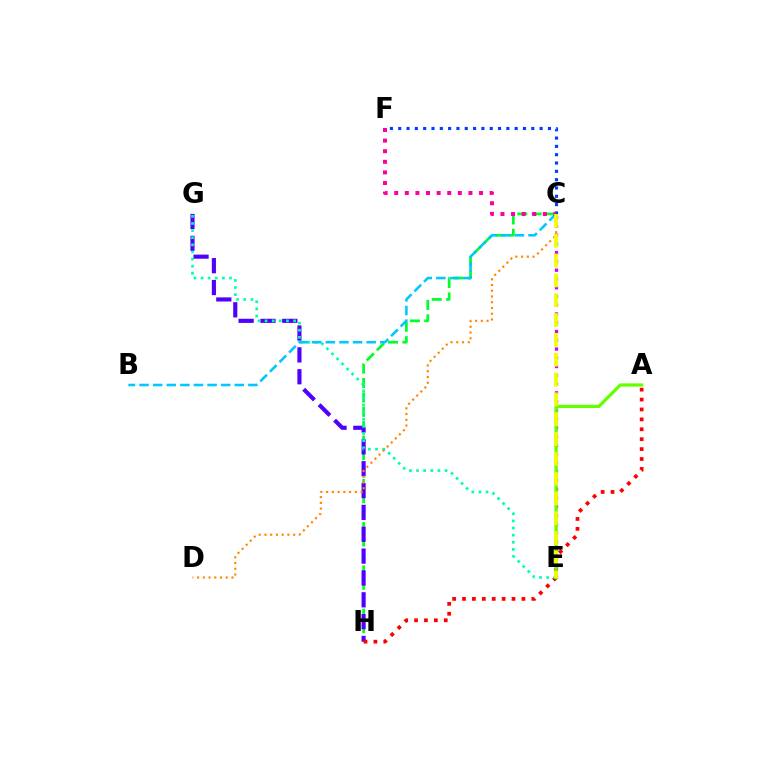{('C', 'H'): [{'color': '#00ff27', 'line_style': 'dashed', 'thickness': 1.96}], ('C', 'F'): [{'color': '#003fff', 'line_style': 'dotted', 'thickness': 2.26}, {'color': '#ff00a0', 'line_style': 'dotted', 'thickness': 2.88}], ('G', 'H'): [{'color': '#4f00ff', 'line_style': 'dashed', 'thickness': 2.97}], ('A', 'H'): [{'color': '#ff0000', 'line_style': 'dotted', 'thickness': 2.69}], ('C', 'E'): [{'color': '#d600ff', 'line_style': 'dotted', 'thickness': 2.38}, {'color': '#eeff00', 'line_style': 'dashed', 'thickness': 2.69}], ('E', 'G'): [{'color': '#00ffaf', 'line_style': 'dotted', 'thickness': 1.94}], ('C', 'D'): [{'color': '#ff8800', 'line_style': 'dotted', 'thickness': 1.56}], ('B', 'C'): [{'color': '#00c7ff', 'line_style': 'dashed', 'thickness': 1.85}], ('A', 'E'): [{'color': '#66ff00', 'line_style': 'solid', 'thickness': 2.34}]}